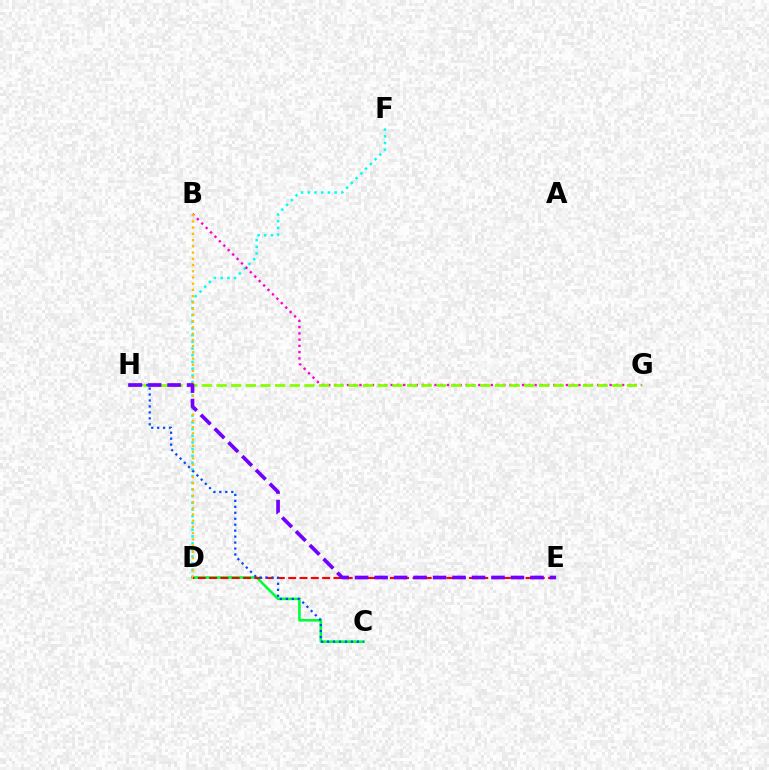{('D', 'F'): [{'color': '#00fff6', 'line_style': 'dotted', 'thickness': 1.82}], ('C', 'D'): [{'color': '#00ff39', 'line_style': 'solid', 'thickness': 1.89}], ('B', 'G'): [{'color': '#ff00cf', 'line_style': 'dotted', 'thickness': 1.7}], ('G', 'H'): [{'color': '#84ff00', 'line_style': 'dashed', 'thickness': 1.99}], ('B', 'D'): [{'color': '#ffbd00', 'line_style': 'dotted', 'thickness': 1.69}], ('D', 'E'): [{'color': '#ff0000', 'line_style': 'dashed', 'thickness': 1.53}], ('C', 'H'): [{'color': '#004bff', 'line_style': 'dotted', 'thickness': 1.62}], ('E', 'H'): [{'color': '#7200ff', 'line_style': 'dashed', 'thickness': 2.65}]}